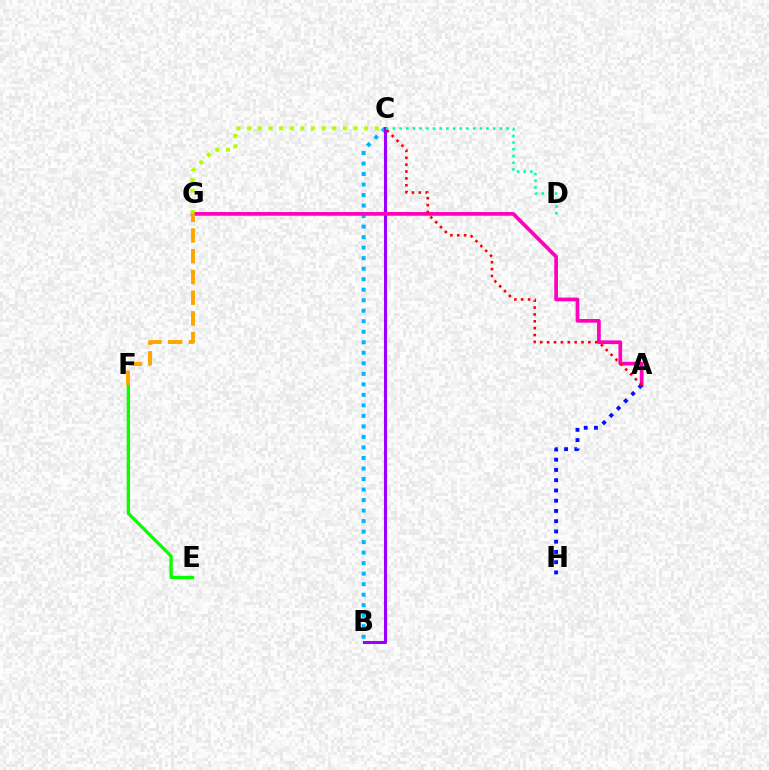{('B', 'C'): [{'color': '#00b5ff', 'line_style': 'dotted', 'thickness': 2.86}, {'color': '#9b00ff', 'line_style': 'solid', 'thickness': 2.21}], ('A', 'G'): [{'color': '#ff00bd', 'line_style': 'solid', 'thickness': 2.66}], ('A', 'H'): [{'color': '#0010ff', 'line_style': 'dotted', 'thickness': 2.79}], ('C', 'D'): [{'color': '#00ff9d', 'line_style': 'dotted', 'thickness': 1.82}], ('A', 'C'): [{'color': '#ff0000', 'line_style': 'dotted', 'thickness': 1.87}], ('E', 'F'): [{'color': '#08ff00', 'line_style': 'solid', 'thickness': 2.38}], ('F', 'G'): [{'color': '#ffa500', 'line_style': 'dashed', 'thickness': 2.82}], ('C', 'G'): [{'color': '#b3ff00', 'line_style': 'dotted', 'thickness': 2.89}]}